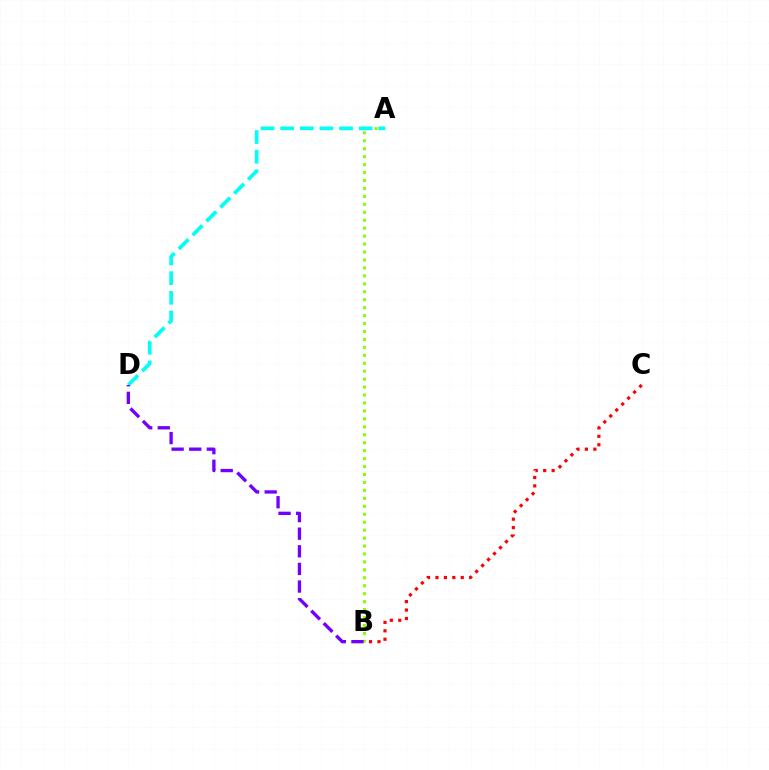{('A', 'B'): [{'color': '#84ff00', 'line_style': 'dotted', 'thickness': 2.16}], ('B', 'C'): [{'color': '#ff0000', 'line_style': 'dotted', 'thickness': 2.29}], ('A', 'D'): [{'color': '#00fff6', 'line_style': 'dashed', 'thickness': 2.66}], ('B', 'D'): [{'color': '#7200ff', 'line_style': 'dashed', 'thickness': 2.39}]}